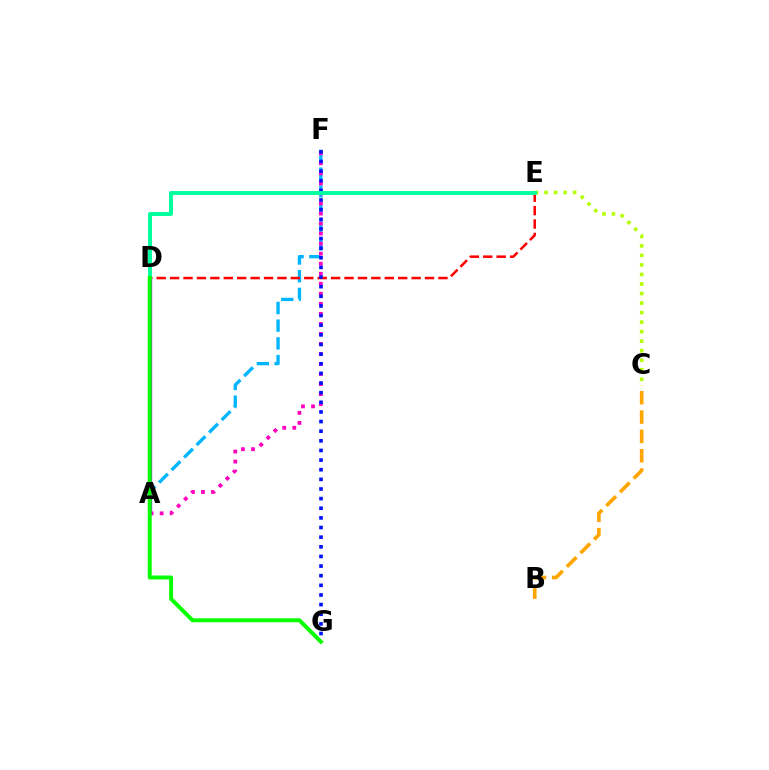{('A', 'F'): [{'color': '#00b5ff', 'line_style': 'dashed', 'thickness': 2.41}, {'color': '#ff00bd', 'line_style': 'dotted', 'thickness': 2.73}], ('C', 'E'): [{'color': '#b3ff00', 'line_style': 'dotted', 'thickness': 2.59}], ('D', 'E'): [{'color': '#ff0000', 'line_style': 'dashed', 'thickness': 1.82}, {'color': '#00ff9d', 'line_style': 'solid', 'thickness': 2.82}], ('A', 'D'): [{'color': '#9b00ff', 'line_style': 'solid', 'thickness': 2.37}], ('F', 'G'): [{'color': '#0010ff', 'line_style': 'dotted', 'thickness': 2.62}], ('B', 'C'): [{'color': '#ffa500', 'line_style': 'dashed', 'thickness': 2.63}], ('D', 'G'): [{'color': '#08ff00', 'line_style': 'solid', 'thickness': 2.86}]}